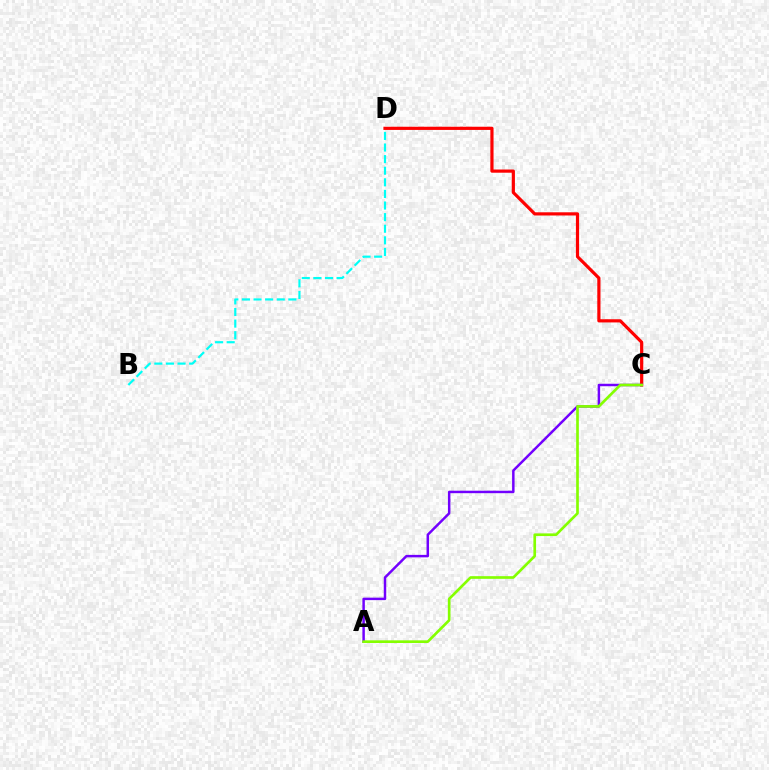{('C', 'D'): [{'color': '#ff0000', 'line_style': 'solid', 'thickness': 2.3}], ('B', 'D'): [{'color': '#00fff6', 'line_style': 'dashed', 'thickness': 1.58}], ('A', 'C'): [{'color': '#7200ff', 'line_style': 'solid', 'thickness': 1.78}, {'color': '#84ff00', 'line_style': 'solid', 'thickness': 1.92}]}